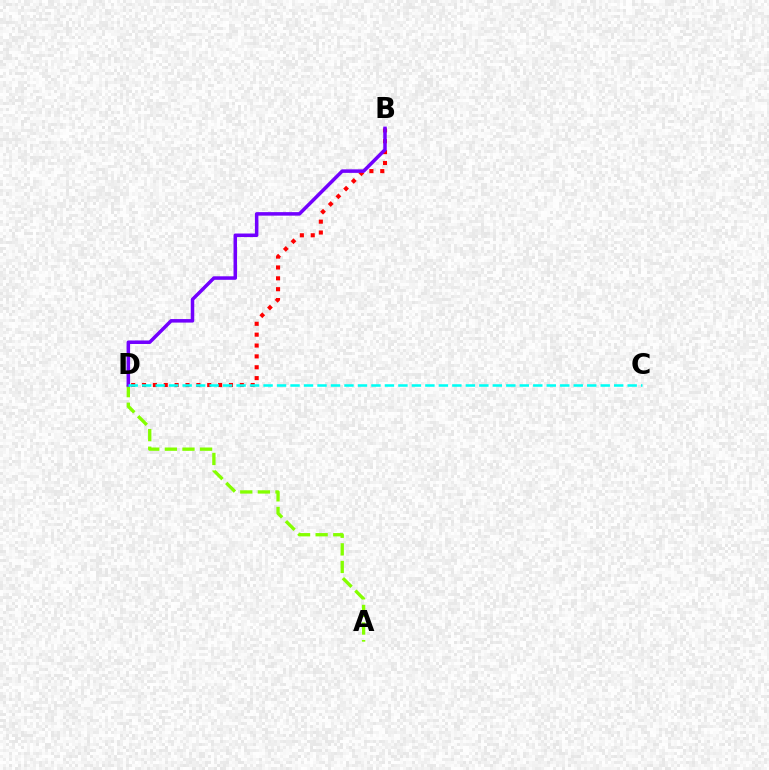{('B', 'D'): [{'color': '#ff0000', 'line_style': 'dotted', 'thickness': 2.95}, {'color': '#7200ff', 'line_style': 'solid', 'thickness': 2.53}], ('A', 'D'): [{'color': '#84ff00', 'line_style': 'dashed', 'thickness': 2.39}], ('C', 'D'): [{'color': '#00fff6', 'line_style': 'dashed', 'thickness': 1.83}]}